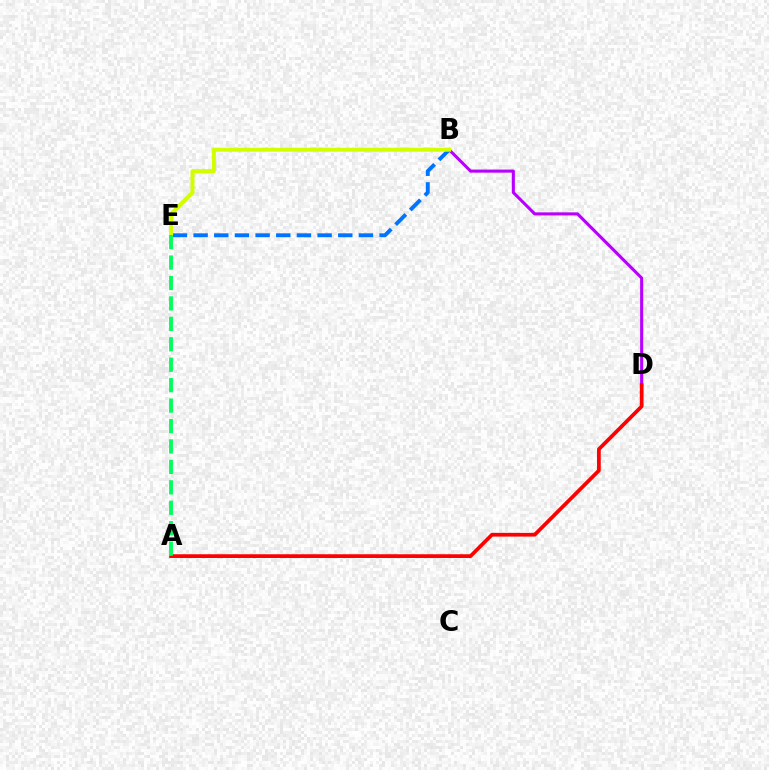{('B', 'E'): [{'color': '#0074ff', 'line_style': 'dashed', 'thickness': 2.81}, {'color': '#d1ff00', 'line_style': 'solid', 'thickness': 2.85}], ('B', 'D'): [{'color': '#b900ff', 'line_style': 'solid', 'thickness': 2.22}], ('A', 'D'): [{'color': '#ff0000', 'line_style': 'solid', 'thickness': 2.68}], ('A', 'E'): [{'color': '#00ff5c', 'line_style': 'dashed', 'thickness': 2.78}]}